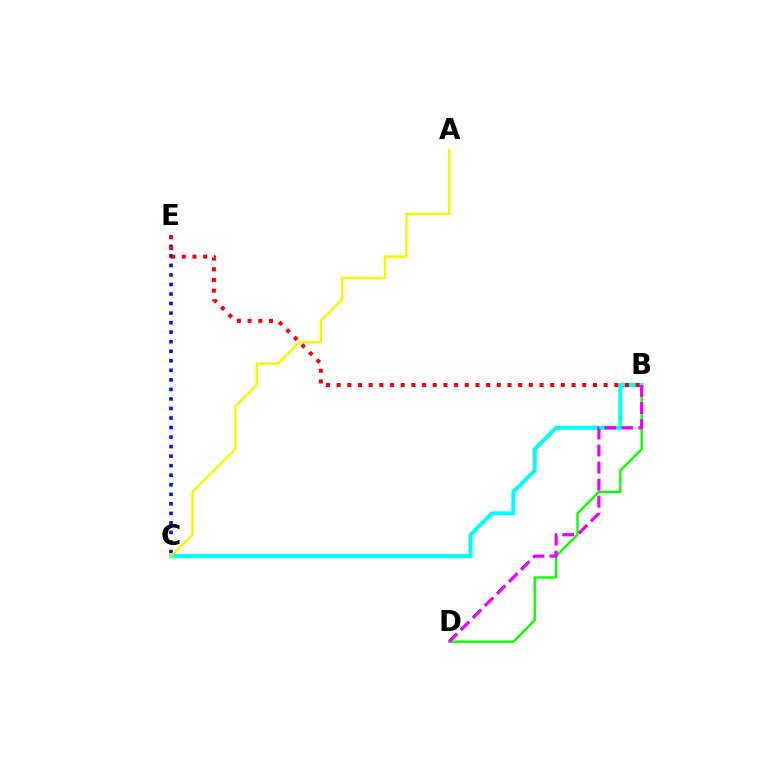{('C', 'E'): [{'color': '#0010ff', 'line_style': 'dotted', 'thickness': 2.59}], ('B', 'D'): [{'color': '#08ff00', 'line_style': 'solid', 'thickness': 1.69}, {'color': '#ee00ff', 'line_style': 'dashed', 'thickness': 2.32}], ('B', 'C'): [{'color': '#00fff6', 'line_style': 'solid', 'thickness': 2.92}], ('A', 'C'): [{'color': '#fcf500', 'line_style': 'solid', 'thickness': 1.78}], ('B', 'E'): [{'color': '#ff0000', 'line_style': 'dotted', 'thickness': 2.9}]}